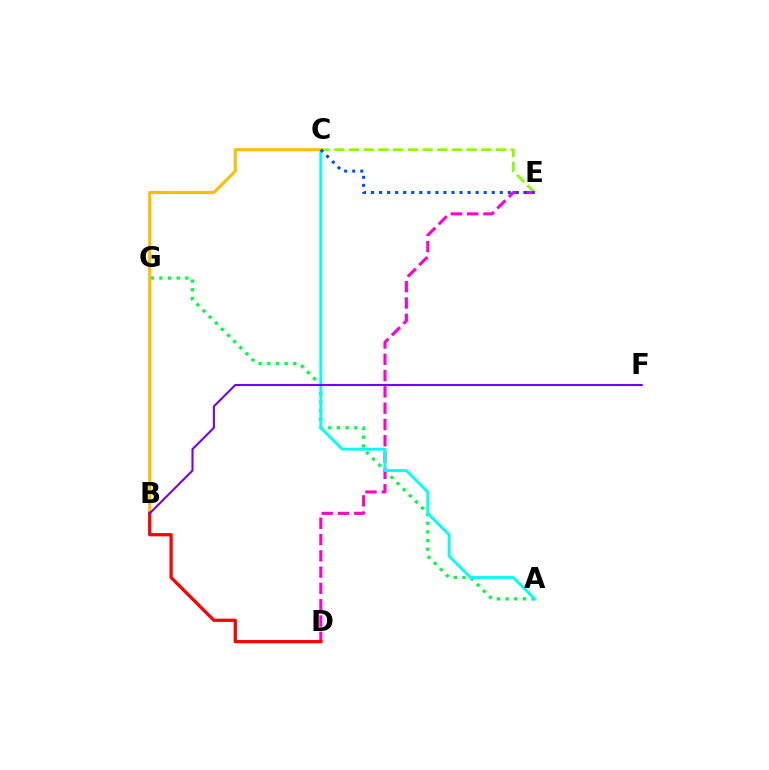{('A', 'G'): [{'color': '#00ff39', 'line_style': 'dotted', 'thickness': 2.35}], ('D', 'E'): [{'color': '#ff00cf', 'line_style': 'dashed', 'thickness': 2.21}], ('A', 'C'): [{'color': '#00fff6', 'line_style': 'solid', 'thickness': 2.06}], ('C', 'E'): [{'color': '#84ff00', 'line_style': 'dashed', 'thickness': 2.0}, {'color': '#004bff', 'line_style': 'dotted', 'thickness': 2.19}], ('B', 'C'): [{'color': '#ffbd00', 'line_style': 'solid', 'thickness': 2.25}], ('B', 'D'): [{'color': '#ff0000', 'line_style': 'solid', 'thickness': 2.35}], ('B', 'F'): [{'color': '#7200ff', 'line_style': 'solid', 'thickness': 1.5}]}